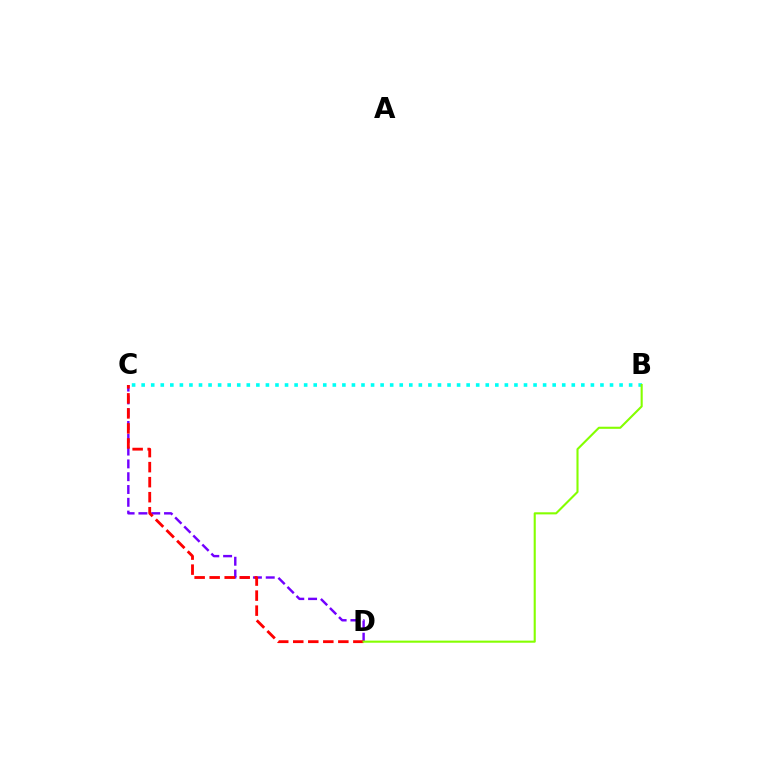{('C', 'D'): [{'color': '#7200ff', 'line_style': 'dashed', 'thickness': 1.74}, {'color': '#ff0000', 'line_style': 'dashed', 'thickness': 2.04}], ('B', 'C'): [{'color': '#00fff6', 'line_style': 'dotted', 'thickness': 2.6}], ('B', 'D'): [{'color': '#84ff00', 'line_style': 'solid', 'thickness': 1.51}]}